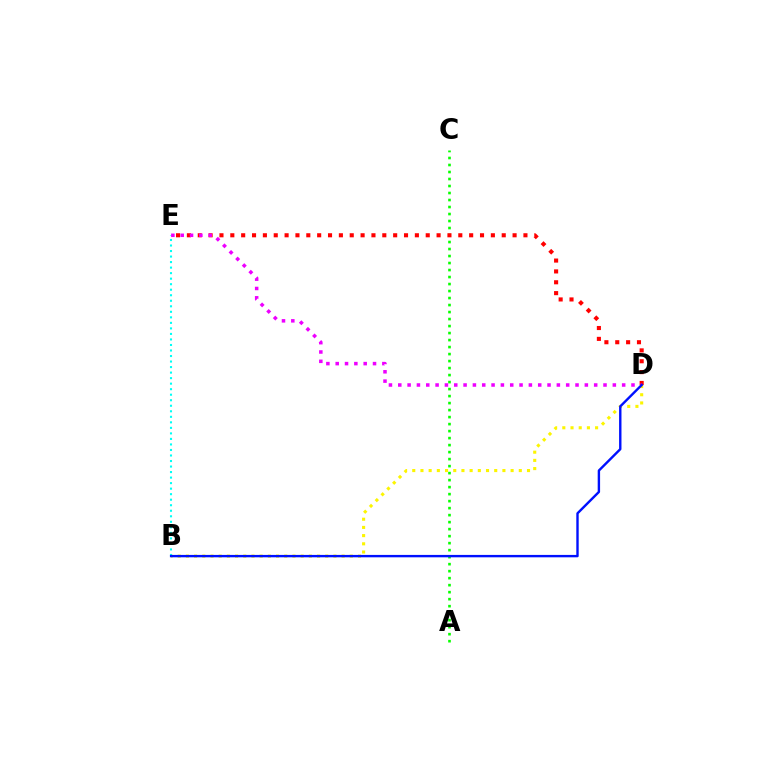{('B', 'D'): [{'color': '#fcf500', 'line_style': 'dotted', 'thickness': 2.23}, {'color': '#0010ff', 'line_style': 'solid', 'thickness': 1.72}], ('B', 'E'): [{'color': '#00fff6', 'line_style': 'dotted', 'thickness': 1.5}], ('A', 'C'): [{'color': '#08ff00', 'line_style': 'dotted', 'thickness': 1.9}], ('D', 'E'): [{'color': '#ff0000', 'line_style': 'dotted', 'thickness': 2.95}, {'color': '#ee00ff', 'line_style': 'dotted', 'thickness': 2.53}]}